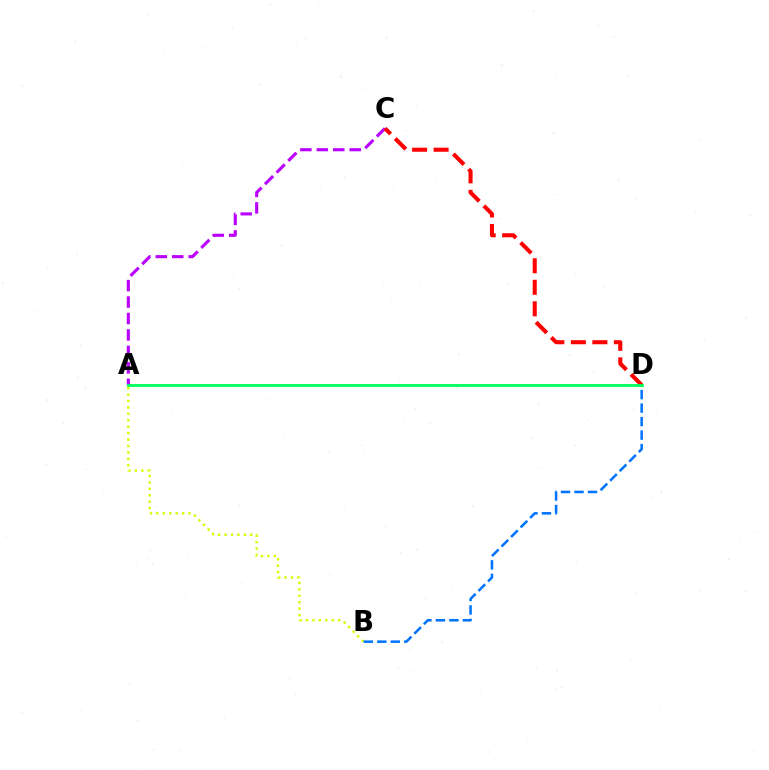{('A', 'C'): [{'color': '#b900ff', 'line_style': 'dashed', 'thickness': 2.24}], ('C', 'D'): [{'color': '#ff0000', 'line_style': 'dashed', 'thickness': 2.92}], ('A', 'B'): [{'color': '#d1ff00', 'line_style': 'dotted', 'thickness': 1.75}], ('B', 'D'): [{'color': '#0074ff', 'line_style': 'dashed', 'thickness': 1.83}], ('A', 'D'): [{'color': '#00ff5c', 'line_style': 'solid', 'thickness': 2.01}]}